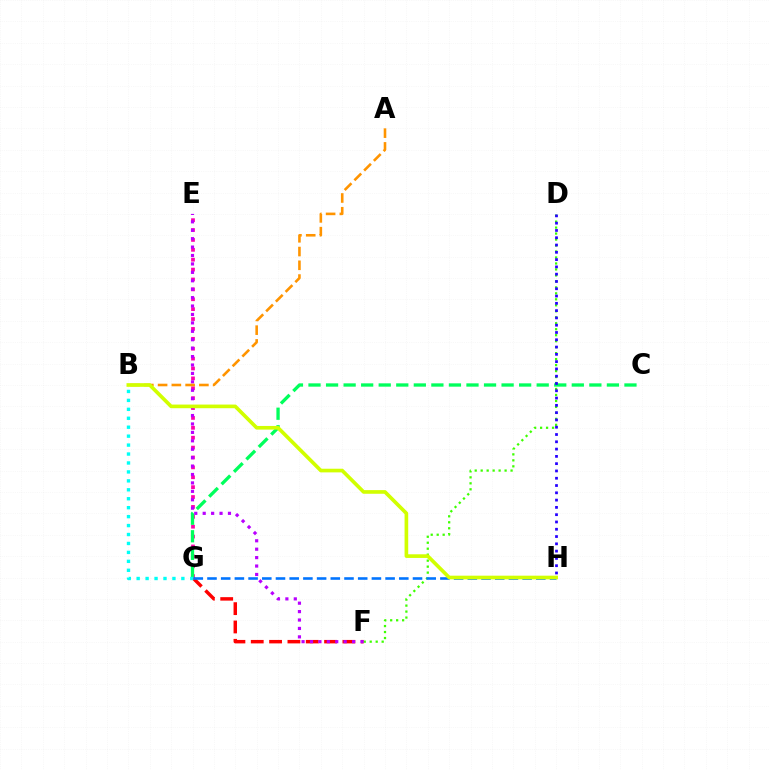{('F', 'G'): [{'color': '#ff0000', 'line_style': 'dashed', 'thickness': 2.49}], ('E', 'G'): [{'color': '#ff00ac', 'line_style': 'dotted', 'thickness': 2.69}], ('C', 'G'): [{'color': '#00ff5c', 'line_style': 'dashed', 'thickness': 2.38}], ('B', 'G'): [{'color': '#00fff6', 'line_style': 'dotted', 'thickness': 2.43}], ('D', 'F'): [{'color': '#3dff00', 'line_style': 'dotted', 'thickness': 1.62}], ('E', 'F'): [{'color': '#b900ff', 'line_style': 'dotted', 'thickness': 2.29}], ('A', 'B'): [{'color': '#ff9400', 'line_style': 'dashed', 'thickness': 1.87}], ('D', 'H'): [{'color': '#2500ff', 'line_style': 'dotted', 'thickness': 1.98}], ('G', 'H'): [{'color': '#0074ff', 'line_style': 'dashed', 'thickness': 1.86}], ('B', 'H'): [{'color': '#d1ff00', 'line_style': 'solid', 'thickness': 2.63}]}